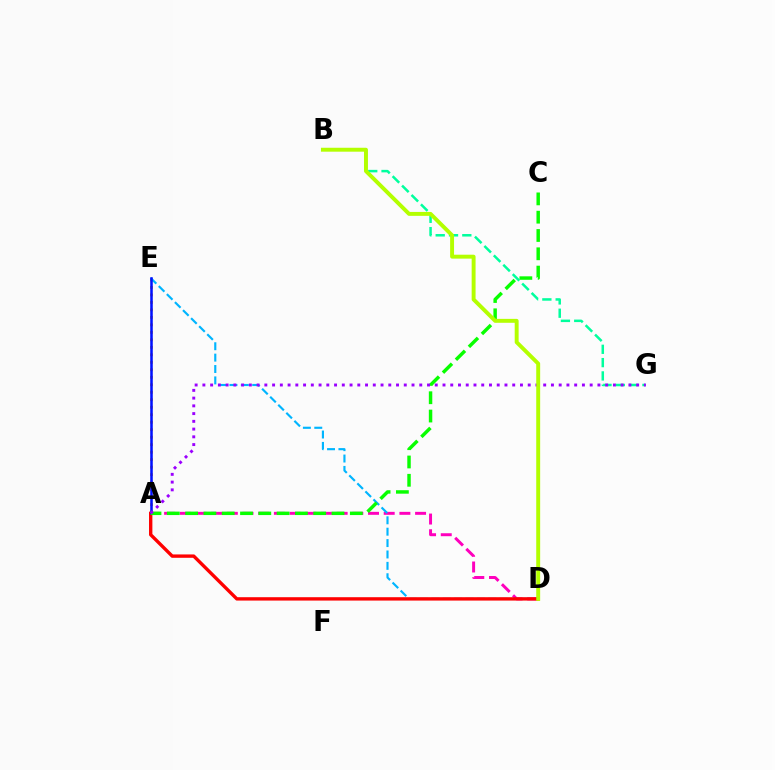{('A', 'E'): [{'color': '#ffa500', 'line_style': 'dotted', 'thickness': 2.03}, {'color': '#0010ff', 'line_style': 'solid', 'thickness': 1.83}], ('A', 'D'): [{'color': '#ff00bd', 'line_style': 'dashed', 'thickness': 2.13}, {'color': '#ff0000', 'line_style': 'solid', 'thickness': 2.42}], ('D', 'E'): [{'color': '#00b5ff', 'line_style': 'dashed', 'thickness': 1.55}], ('A', 'C'): [{'color': '#08ff00', 'line_style': 'dashed', 'thickness': 2.49}], ('B', 'G'): [{'color': '#00ff9d', 'line_style': 'dashed', 'thickness': 1.81}], ('A', 'G'): [{'color': '#9b00ff', 'line_style': 'dotted', 'thickness': 2.1}], ('B', 'D'): [{'color': '#b3ff00', 'line_style': 'solid', 'thickness': 2.82}]}